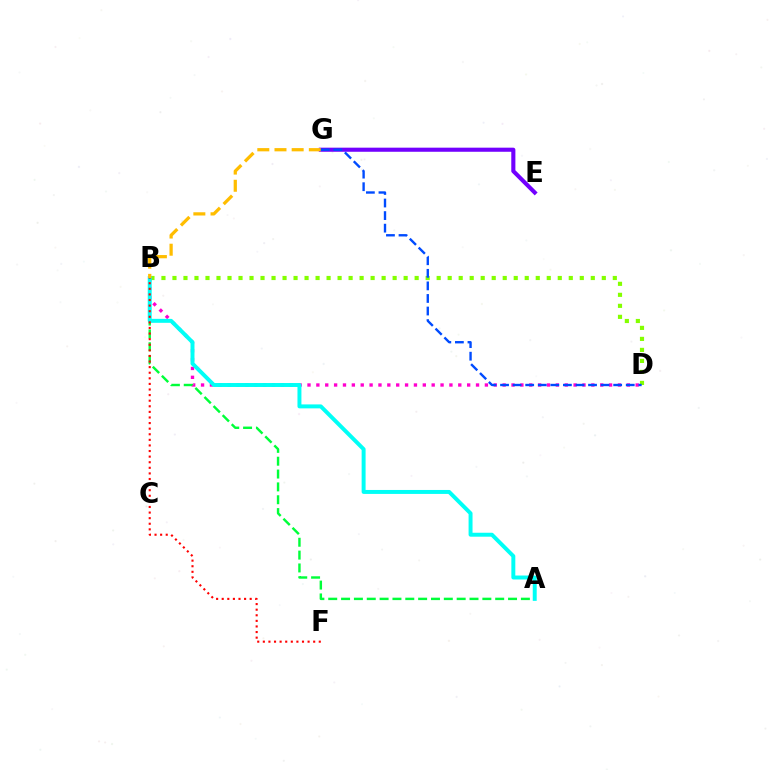{('B', 'D'): [{'color': '#84ff00', 'line_style': 'dotted', 'thickness': 2.99}, {'color': '#ff00cf', 'line_style': 'dotted', 'thickness': 2.41}], ('A', 'B'): [{'color': '#00ff39', 'line_style': 'dashed', 'thickness': 1.74}, {'color': '#00fff6', 'line_style': 'solid', 'thickness': 2.85}], ('E', 'G'): [{'color': '#7200ff', 'line_style': 'solid', 'thickness': 2.95}], ('B', 'F'): [{'color': '#ff0000', 'line_style': 'dotted', 'thickness': 1.52}], ('B', 'G'): [{'color': '#ffbd00', 'line_style': 'dashed', 'thickness': 2.33}], ('D', 'G'): [{'color': '#004bff', 'line_style': 'dashed', 'thickness': 1.71}]}